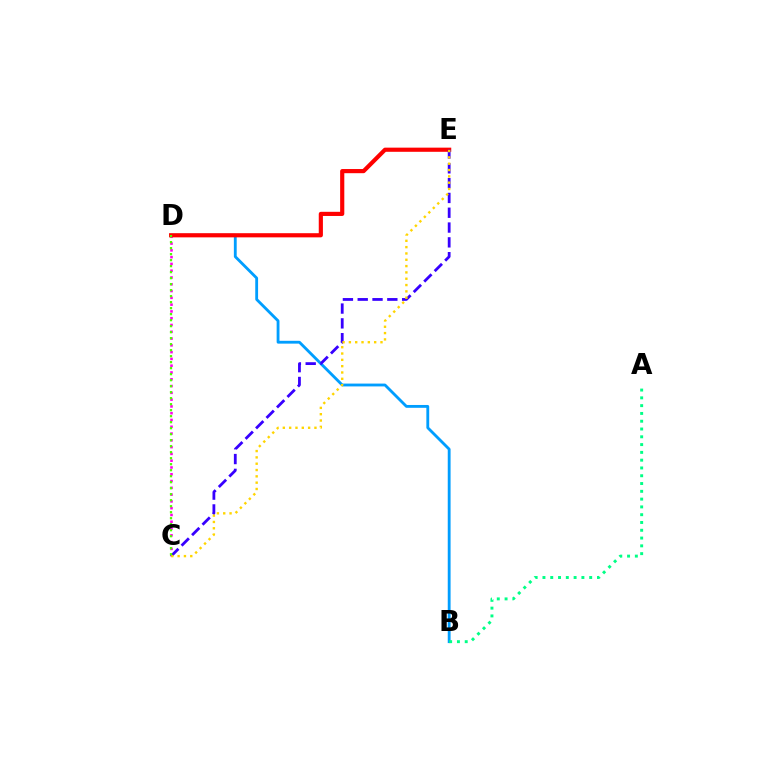{('C', 'D'): [{'color': '#ff00ed', 'line_style': 'dotted', 'thickness': 1.84}, {'color': '#4fff00', 'line_style': 'dotted', 'thickness': 1.63}], ('B', 'D'): [{'color': '#009eff', 'line_style': 'solid', 'thickness': 2.04}], ('D', 'E'): [{'color': '#ff0000', 'line_style': 'solid', 'thickness': 2.99}], ('A', 'B'): [{'color': '#00ff86', 'line_style': 'dotted', 'thickness': 2.12}], ('C', 'E'): [{'color': '#3700ff', 'line_style': 'dashed', 'thickness': 2.01}, {'color': '#ffd500', 'line_style': 'dotted', 'thickness': 1.72}]}